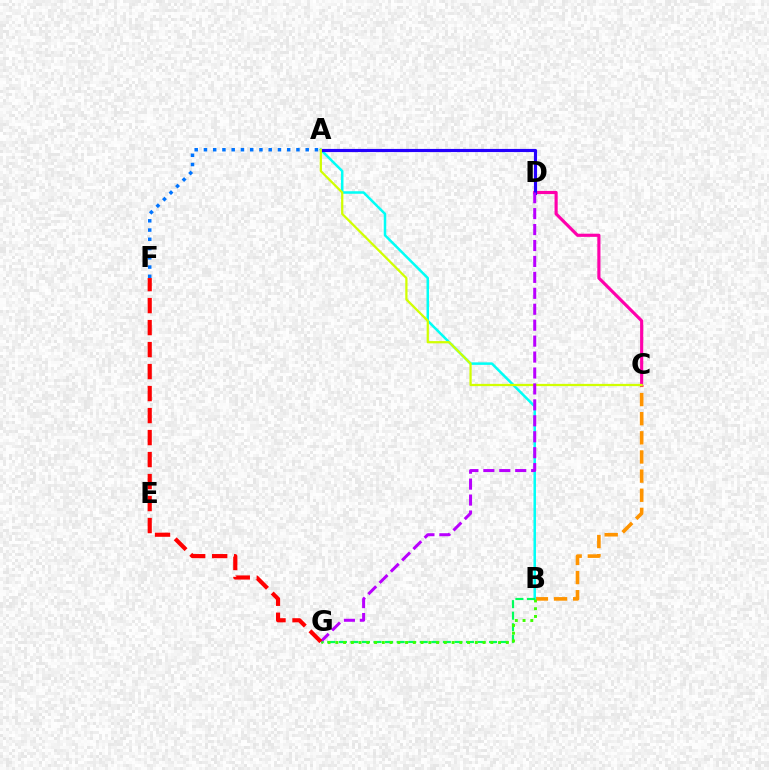{('B', 'C'): [{'color': '#ff9400', 'line_style': 'dashed', 'thickness': 2.6}], ('A', 'F'): [{'color': '#0074ff', 'line_style': 'dotted', 'thickness': 2.51}], ('A', 'B'): [{'color': '#00fff6', 'line_style': 'solid', 'thickness': 1.81}], ('C', 'D'): [{'color': '#ff00ac', 'line_style': 'solid', 'thickness': 2.26}], ('A', 'D'): [{'color': '#2500ff', 'line_style': 'solid', 'thickness': 2.26}], ('A', 'C'): [{'color': '#d1ff00', 'line_style': 'solid', 'thickness': 1.62}], ('B', 'G'): [{'color': '#00ff5c', 'line_style': 'dashed', 'thickness': 1.57}, {'color': '#3dff00', 'line_style': 'dotted', 'thickness': 2.11}], ('D', 'G'): [{'color': '#b900ff', 'line_style': 'dashed', 'thickness': 2.16}], ('F', 'G'): [{'color': '#ff0000', 'line_style': 'dashed', 'thickness': 2.99}]}